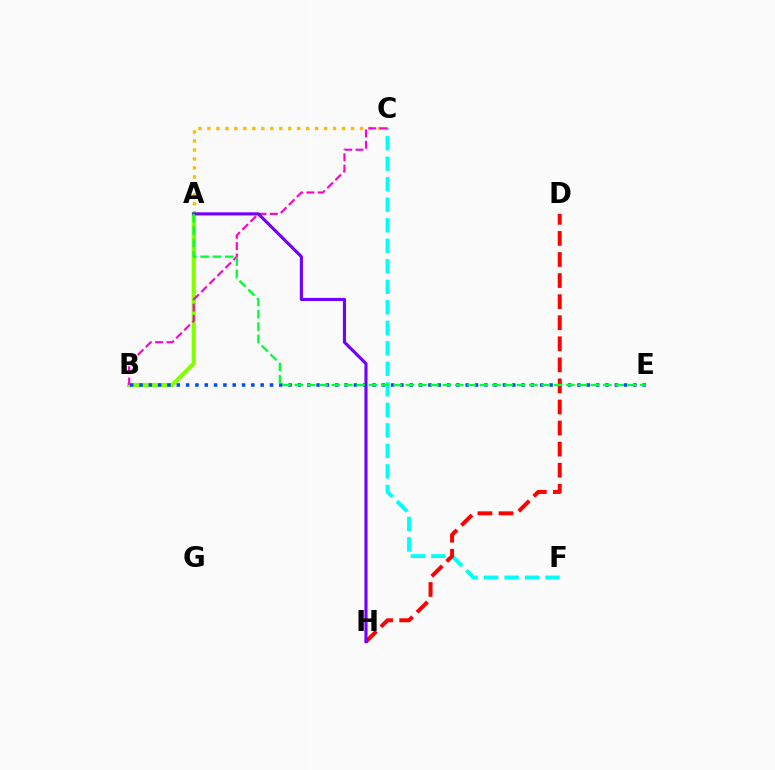{('C', 'F'): [{'color': '#00fff6', 'line_style': 'dashed', 'thickness': 2.79}], ('A', 'C'): [{'color': '#ffbd00', 'line_style': 'dotted', 'thickness': 2.44}], ('A', 'B'): [{'color': '#84ff00', 'line_style': 'solid', 'thickness': 2.98}], ('B', 'E'): [{'color': '#004bff', 'line_style': 'dotted', 'thickness': 2.53}], ('D', 'H'): [{'color': '#ff0000', 'line_style': 'dashed', 'thickness': 2.86}], ('B', 'C'): [{'color': '#ff00cf', 'line_style': 'dashed', 'thickness': 1.54}], ('A', 'H'): [{'color': '#7200ff', 'line_style': 'solid', 'thickness': 2.24}], ('A', 'E'): [{'color': '#00ff39', 'line_style': 'dashed', 'thickness': 1.68}]}